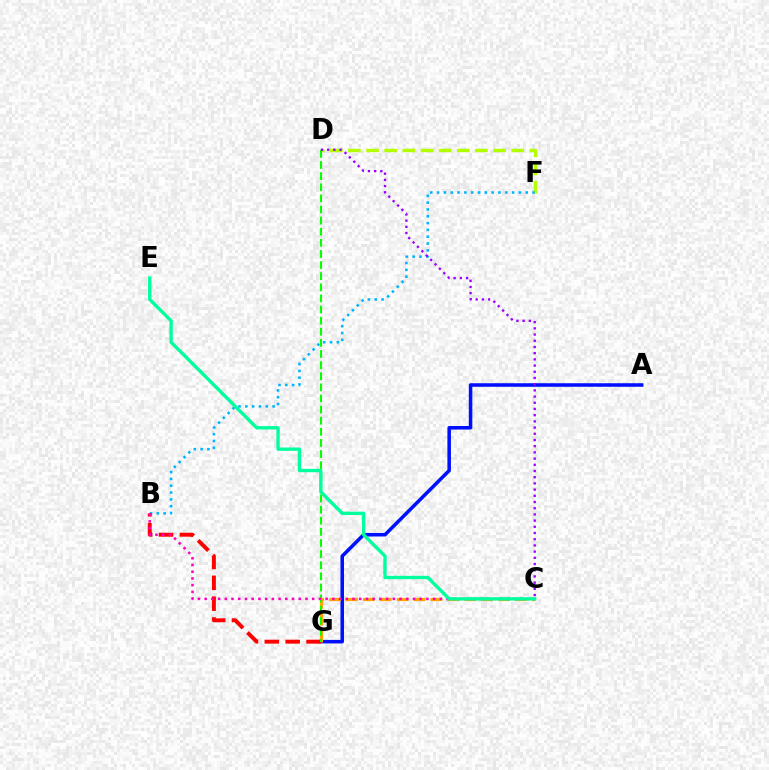{('D', 'F'): [{'color': '#b3ff00', 'line_style': 'dashed', 'thickness': 2.47}], ('A', 'G'): [{'color': '#0010ff', 'line_style': 'solid', 'thickness': 2.55}], ('C', 'G'): [{'color': '#ffa500', 'line_style': 'dashed', 'thickness': 2.3}], ('B', 'F'): [{'color': '#00b5ff', 'line_style': 'dotted', 'thickness': 1.85}], ('B', 'G'): [{'color': '#ff0000', 'line_style': 'dashed', 'thickness': 2.83}], ('D', 'G'): [{'color': '#08ff00', 'line_style': 'dashed', 'thickness': 1.51}], ('B', 'C'): [{'color': '#ff00bd', 'line_style': 'dotted', 'thickness': 1.83}], ('C', 'D'): [{'color': '#9b00ff', 'line_style': 'dotted', 'thickness': 1.69}], ('C', 'E'): [{'color': '#00ff9d', 'line_style': 'solid', 'thickness': 2.42}]}